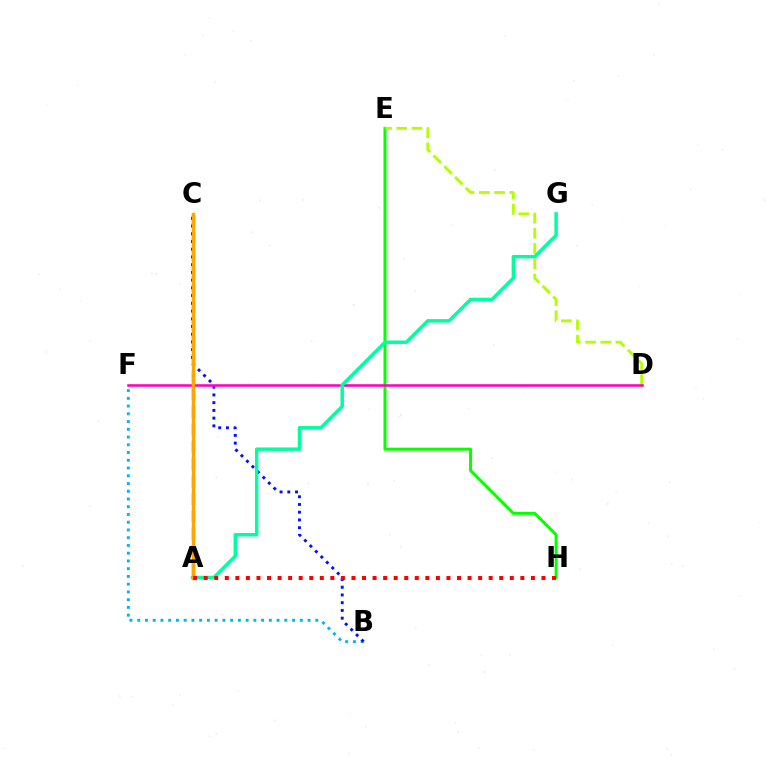{('A', 'C'): [{'color': '#9b00ff', 'line_style': 'dashed', 'thickness': 2.36}, {'color': '#ffa500', 'line_style': 'solid', 'thickness': 2.41}], ('B', 'F'): [{'color': '#00b5ff', 'line_style': 'dotted', 'thickness': 2.1}], ('B', 'C'): [{'color': '#0010ff', 'line_style': 'dotted', 'thickness': 2.1}], ('E', 'H'): [{'color': '#08ff00', 'line_style': 'solid', 'thickness': 2.16}], ('D', 'E'): [{'color': '#b3ff00', 'line_style': 'dashed', 'thickness': 2.07}], ('D', 'F'): [{'color': '#ff00bd', 'line_style': 'solid', 'thickness': 1.84}], ('A', 'G'): [{'color': '#00ff9d', 'line_style': 'solid', 'thickness': 2.48}], ('A', 'H'): [{'color': '#ff0000', 'line_style': 'dotted', 'thickness': 2.87}]}